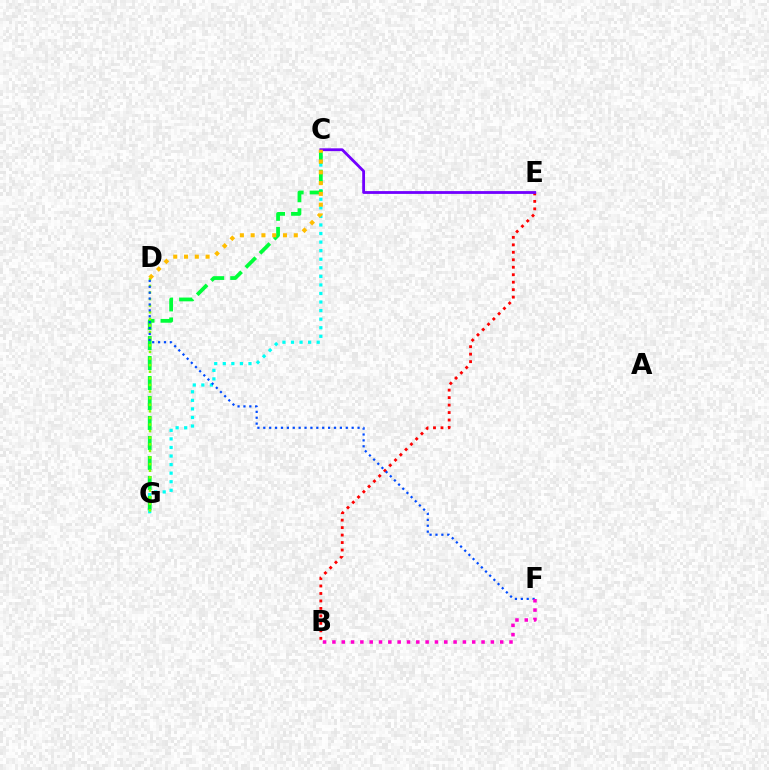{('C', 'G'): [{'color': '#00fff6', 'line_style': 'dotted', 'thickness': 2.33}, {'color': '#00ff39', 'line_style': 'dashed', 'thickness': 2.72}], ('B', 'E'): [{'color': '#ff0000', 'line_style': 'dotted', 'thickness': 2.03}], ('D', 'G'): [{'color': '#84ff00', 'line_style': 'dotted', 'thickness': 1.79}], ('D', 'F'): [{'color': '#004bff', 'line_style': 'dotted', 'thickness': 1.6}], ('B', 'F'): [{'color': '#ff00cf', 'line_style': 'dotted', 'thickness': 2.53}], ('C', 'E'): [{'color': '#7200ff', 'line_style': 'solid', 'thickness': 2.02}], ('C', 'D'): [{'color': '#ffbd00', 'line_style': 'dotted', 'thickness': 2.93}]}